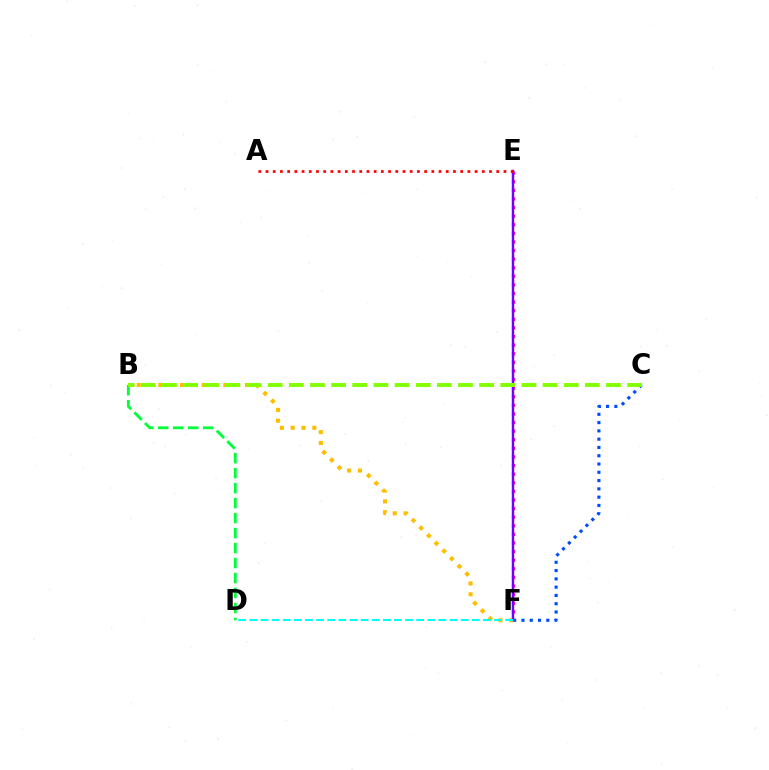{('B', 'D'): [{'color': '#00ff39', 'line_style': 'dashed', 'thickness': 2.04}], ('E', 'F'): [{'color': '#ff00cf', 'line_style': 'dotted', 'thickness': 2.34}, {'color': '#7200ff', 'line_style': 'solid', 'thickness': 1.76}], ('B', 'F'): [{'color': '#ffbd00', 'line_style': 'dotted', 'thickness': 2.94}], ('A', 'E'): [{'color': '#ff0000', 'line_style': 'dotted', 'thickness': 1.96}], ('C', 'F'): [{'color': '#004bff', 'line_style': 'dotted', 'thickness': 2.25}], ('B', 'C'): [{'color': '#84ff00', 'line_style': 'dashed', 'thickness': 2.87}], ('D', 'F'): [{'color': '#00fff6', 'line_style': 'dashed', 'thickness': 1.51}]}